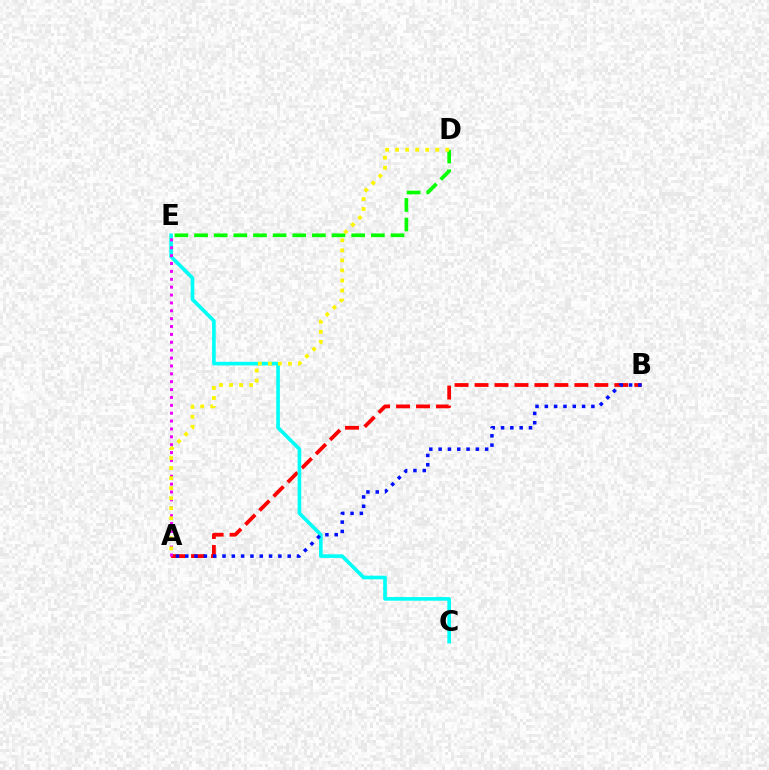{('A', 'B'): [{'color': '#ff0000', 'line_style': 'dashed', 'thickness': 2.71}, {'color': '#0010ff', 'line_style': 'dotted', 'thickness': 2.53}], ('C', 'E'): [{'color': '#00fff6', 'line_style': 'solid', 'thickness': 2.61}], ('A', 'E'): [{'color': '#ee00ff', 'line_style': 'dotted', 'thickness': 2.14}], ('D', 'E'): [{'color': '#08ff00', 'line_style': 'dashed', 'thickness': 2.67}], ('A', 'D'): [{'color': '#fcf500', 'line_style': 'dotted', 'thickness': 2.73}]}